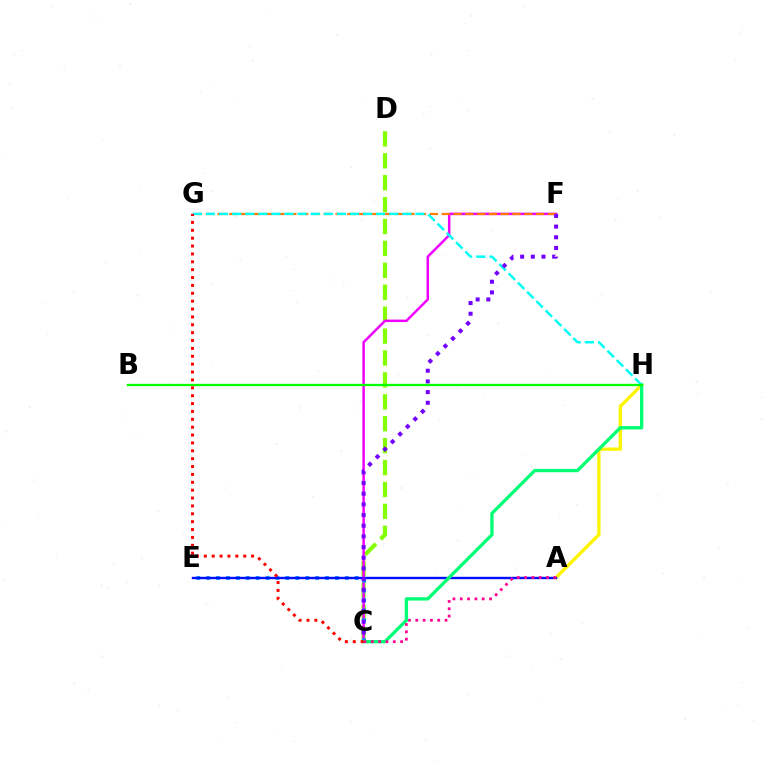{('A', 'H'): [{'color': '#fcf500', 'line_style': 'solid', 'thickness': 2.39}], ('C', 'D'): [{'color': '#84ff00', 'line_style': 'dashed', 'thickness': 2.98}], ('C', 'F'): [{'color': '#ee00ff', 'line_style': 'solid', 'thickness': 1.79}, {'color': '#7200ff', 'line_style': 'dotted', 'thickness': 2.9}], ('C', 'E'): [{'color': '#008cff', 'line_style': 'dotted', 'thickness': 2.69}], ('A', 'E'): [{'color': '#0010ff', 'line_style': 'solid', 'thickness': 1.73}], ('F', 'G'): [{'color': '#ff7c00', 'line_style': 'dashed', 'thickness': 1.6}], ('C', 'H'): [{'color': '#00ff74', 'line_style': 'solid', 'thickness': 2.39}], ('G', 'H'): [{'color': '#00fff6', 'line_style': 'dashed', 'thickness': 1.78}], ('B', 'H'): [{'color': '#08ff00', 'line_style': 'solid', 'thickness': 1.67}], ('A', 'C'): [{'color': '#ff0094', 'line_style': 'dotted', 'thickness': 1.99}], ('C', 'G'): [{'color': '#ff0000', 'line_style': 'dotted', 'thickness': 2.14}]}